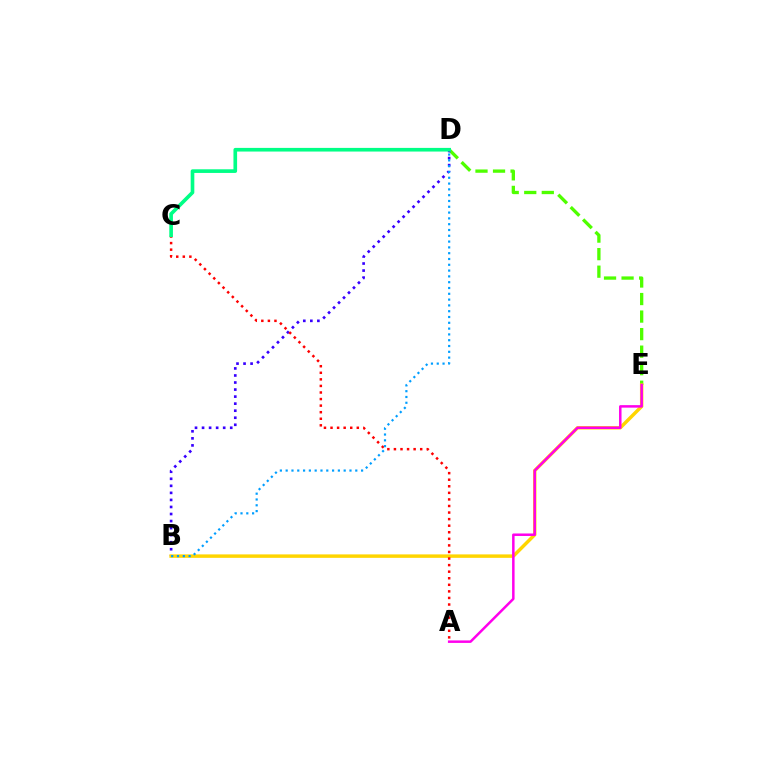{('D', 'E'): [{'color': '#4fff00', 'line_style': 'dashed', 'thickness': 2.38}], ('B', 'D'): [{'color': '#3700ff', 'line_style': 'dotted', 'thickness': 1.91}, {'color': '#009eff', 'line_style': 'dotted', 'thickness': 1.58}], ('B', 'E'): [{'color': '#ffd500', 'line_style': 'solid', 'thickness': 2.48}], ('A', 'C'): [{'color': '#ff0000', 'line_style': 'dotted', 'thickness': 1.78}], ('A', 'E'): [{'color': '#ff00ed', 'line_style': 'solid', 'thickness': 1.8}], ('C', 'D'): [{'color': '#00ff86', 'line_style': 'solid', 'thickness': 2.63}]}